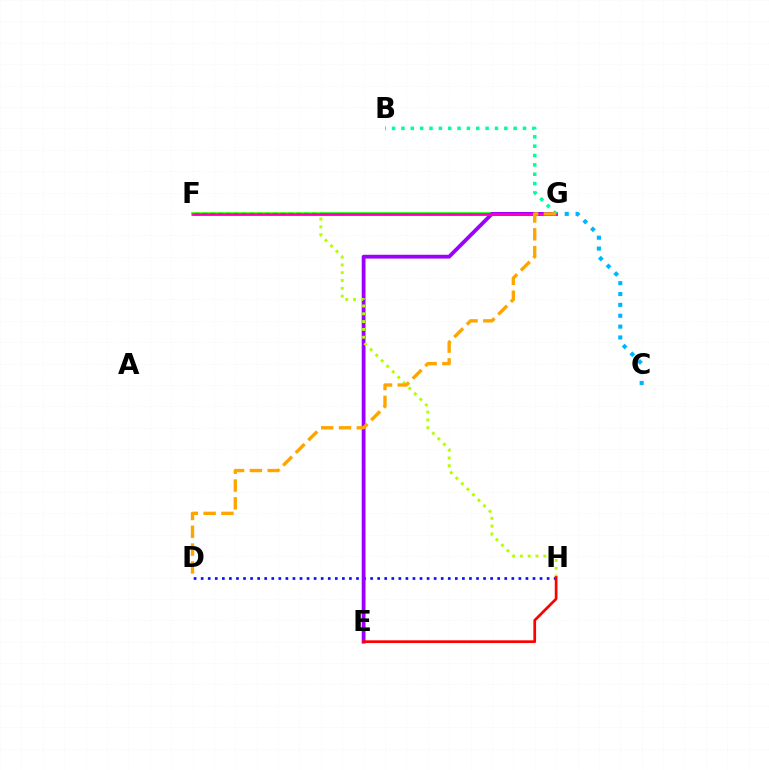{('F', 'G'): [{'color': '#08ff00', 'line_style': 'solid', 'thickness': 2.59}, {'color': '#ff00bd', 'line_style': 'solid', 'thickness': 1.9}], ('D', 'H'): [{'color': '#0010ff', 'line_style': 'dotted', 'thickness': 1.92}], ('E', 'G'): [{'color': '#9b00ff', 'line_style': 'solid', 'thickness': 2.73}], ('C', 'G'): [{'color': '#00b5ff', 'line_style': 'dotted', 'thickness': 2.95}], ('F', 'H'): [{'color': '#b3ff00', 'line_style': 'dotted', 'thickness': 2.12}], ('E', 'H'): [{'color': '#ff0000', 'line_style': 'solid', 'thickness': 1.95}], ('B', 'G'): [{'color': '#00ff9d', 'line_style': 'dotted', 'thickness': 2.54}], ('D', 'G'): [{'color': '#ffa500', 'line_style': 'dashed', 'thickness': 2.42}]}